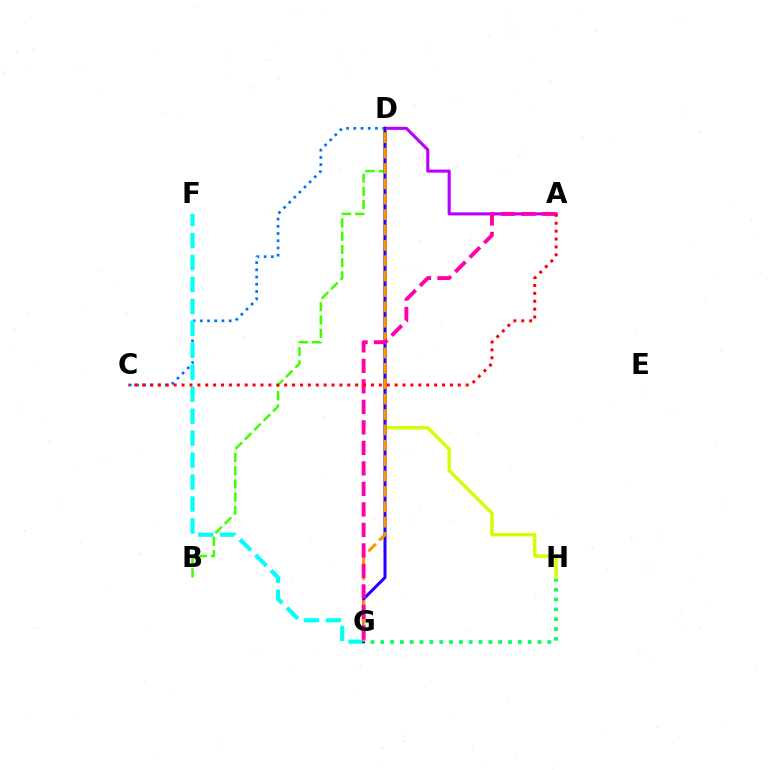{('G', 'H'): [{'color': '#00ff5c', 'line_style': 'dotted', 'thickness': 2.67}], ('B', 'D'): [{'color': '#3dff00', 'line_style': 'dashed', 'thickness': 1.8}], ('A', 'D'): [{'color': '#b900ff', 'line_style': 'solid', 'thickness': 2.23}], ('C', 'D'): [{'color': '#0074ff', 'line_style': 'dotted', 'thickness': 1.96}], ('F', 'G'): [{'color': '#00fff6', 'line_style': 'dashed', 'thickness': 2.98}], ('D', 'H'): [{'color': '#d1ff00', 'line_style': 'solid', 'thickness': 2.42}], ('D', 'G'): [{'color': '#2500ff', 'line_style': 'solid', 'thickness': 2.19}, {'color': '#ff9400', 'line_style': 'dashed', 'thickness': 2.09}], ('A', 'G'): [{'color': '#ff00ac', 'line_style': 'dashed', 'thickness': 2.79}], ('A', 'C'): [{'color': '#ff0000', 'line_style': 'dotted', 'thickness': 2.14}]}